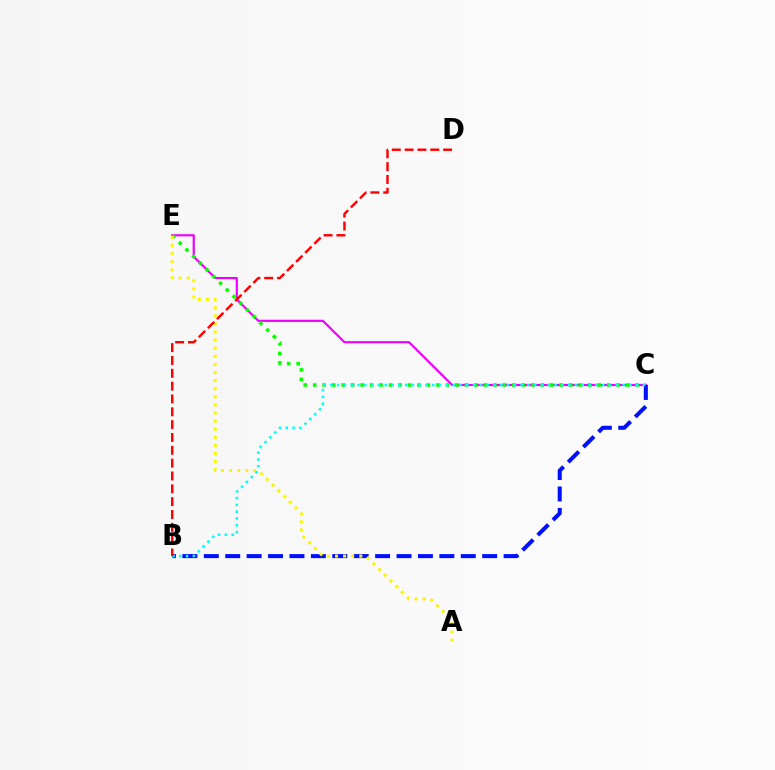{('C', 'E'): [{'color': '#ee00ff', 'line_style': 'solid', 'thickness': 1.57}, {'color': '#08ff00', 'line_style': 'dotted', 'thickness': 2.58}], ('B', 'C'): [{'color': '#0010ff', 'line_style': 'dashed', 'thickness': 2.91}, {'color': '#00fff6', 'line_style': 'dotted', 'thickness': 1.85}], ('A', 'E'): [{'color': '#fcf500', 'line_style': 'dotted', 'thickness': 2.2}], ('B', 'D'): [{'color': '#ff0000', 'line_style': 'dashed', 'thickness': 1.74}]}